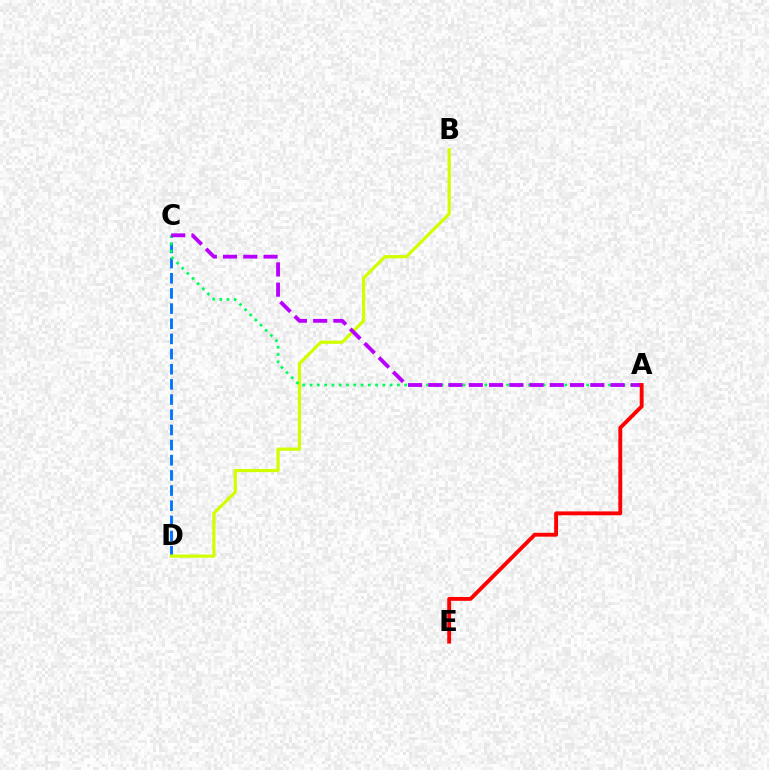{('C', 'D'): [{'color': '#0074ff', 'line_style': 'dashed', 'thickness': 2.06}], ('B', 'D'): [{'color': '#d1ff00', 'line_style': 'solid', 'thickness': 2.3}], ('A', 'C'): [{'color': '#00ff5c', 'line_style': 'dotted', 'thickness': 1.98}, {'color': '#b900ff', 'line_style': 'dashed', 'thickness': 2.75}], ('A', 'E'): [{'color': '#ff0000', 'line_style': 'solid', 'thickness': 2.79}]}